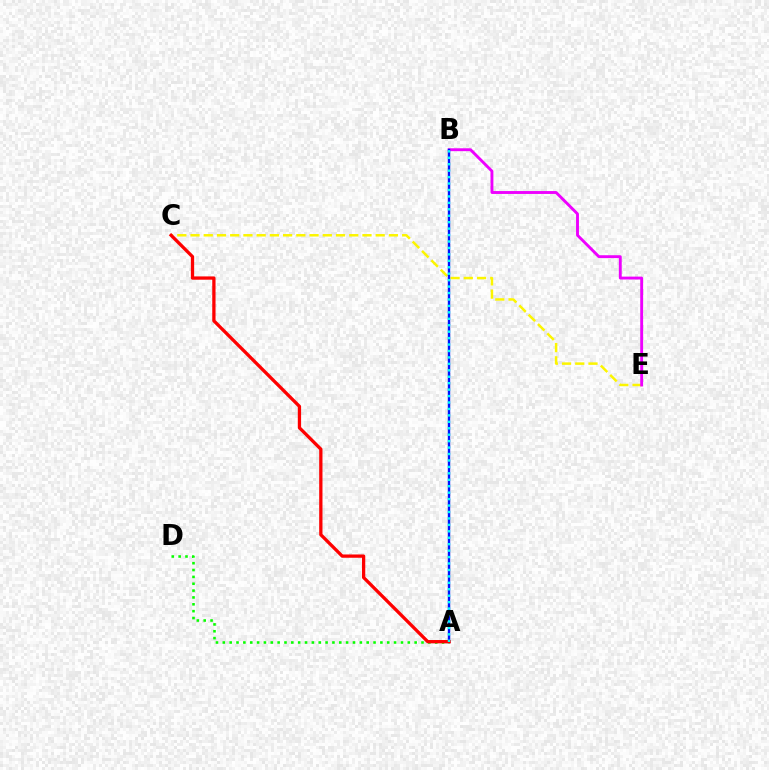{('C', 'E'): [{'color': '#fcf500', 'line_style': 'dashed', 'thickness': 1.8}], ('B', 'E'): [{'color': '#ee00ff', 'line_style': 'solid', 'thickness': 2.08}], ('A', 'B'): [{'color': '#0010ff', 'line_style': 'solid', 'thickness': 1.72}, {'color': '#00fff6', 'line_style': 'dotted', 'thickness': 1.75}], ('A', 'D'): [{'color': '#08ff00', 'line_style': 'dotted', 'thickness': 1.86}], ('A', 'C'): [{'color': '#ff0000', 'line_style': 'solid', 'thickness': 2.37}]}